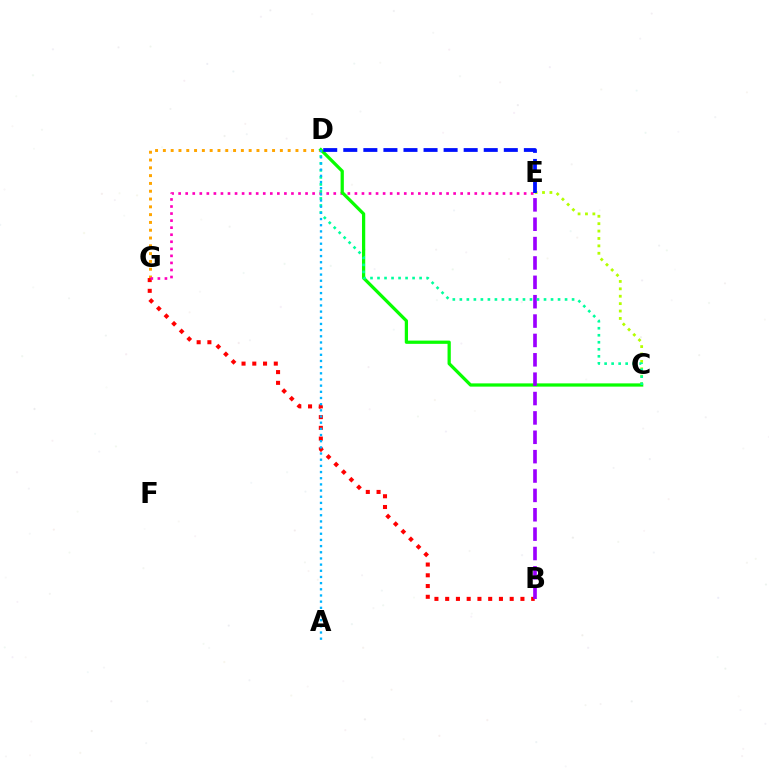{('D', 'G'): [{'color': '#ffa500', 'line_style': 'dotted', 'thickness': 2.12}], ('C', 'E'): [{'color': '#b3ff00', 'line_style': 'dotted', 'thickness': 2.01}], ('B', 'G'): [{'color': '#ff0000', 'line_style': 'dotted', 'thickness': 2.92}], ('E', 'G'): [{'color': '#ff00bd', 'line_style': 'dotted', 'thickness': 1.92}], ('C', 'D'): [{'color': '#08ff00', 'line_style': 'solid', 'thickness': 2.34}, {'color': '#00ff9d', 'line_style': 'dotted', 'thickness': 1.91}], ('B', 'E'): [{'color': '#9b00ff', 'line_style': 'dashed', 'thickness': 2.63}], ('D', 'E'): [{'color': '#0010ff', 'line_style': 'dashed', 'thickness': 2.73}], ('A', 'D'): [{'color': '#00b5ff', 'line_style': 'dotted', 'thickness': 1.68}]}